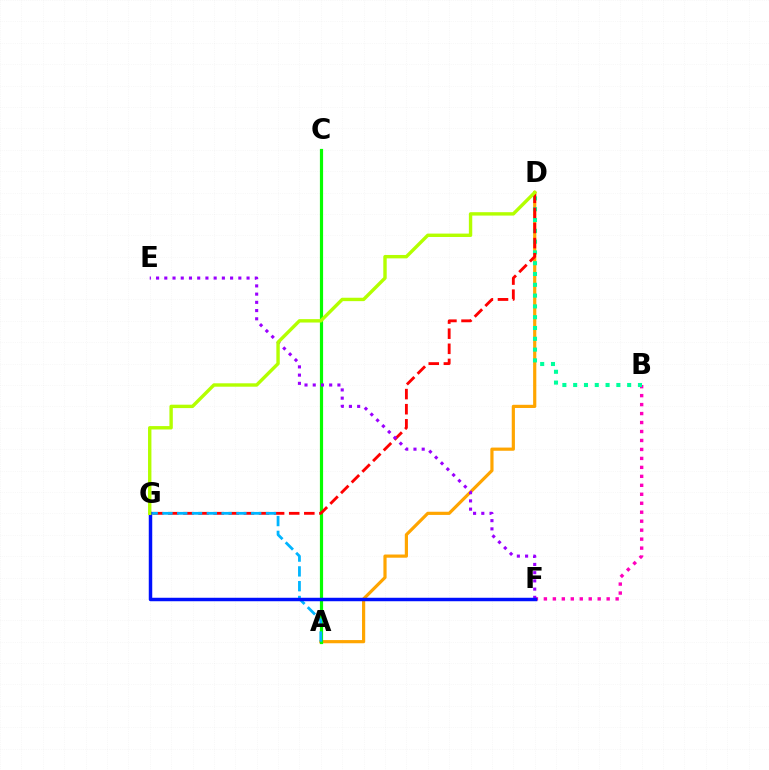{('B', 'F'): [{'color': '#ff00bd', 'line_style': 'dotted', 'thickness': 2.44}], ('A', 'D'): [{'color': '#ffa500', 'line_style': 'solid', 'thickness': 2.29}], ('B', 'D'): [{'color': '#00ff9d', 'line_style': 'dotted', 'thickness': 2.93}], ('A', 'C'): [{'color': '#08ff00', 'line_style': 'solid', 'thickness': 2.29}], ('D', 'G'): [{'color': '#ff0000', 'line_style': 'dashed', 'thickness': 2.05}, {'color': '#b3ff00', 'line_style': 'solid', 'thickness': 2.44}], ('E', 'F'): [{'color': '#9b00ff', 'line_style': 'dotted', 'thickness': 2.23}], ('A', 'G'): [{'color': '#00b5ff', 'line_style': 'dashed', 'thickness': 2.01}], ('F', 'G'): [{'color': '#0010ff', 'line_style': 'solid', 'thickness': 2.5}]}